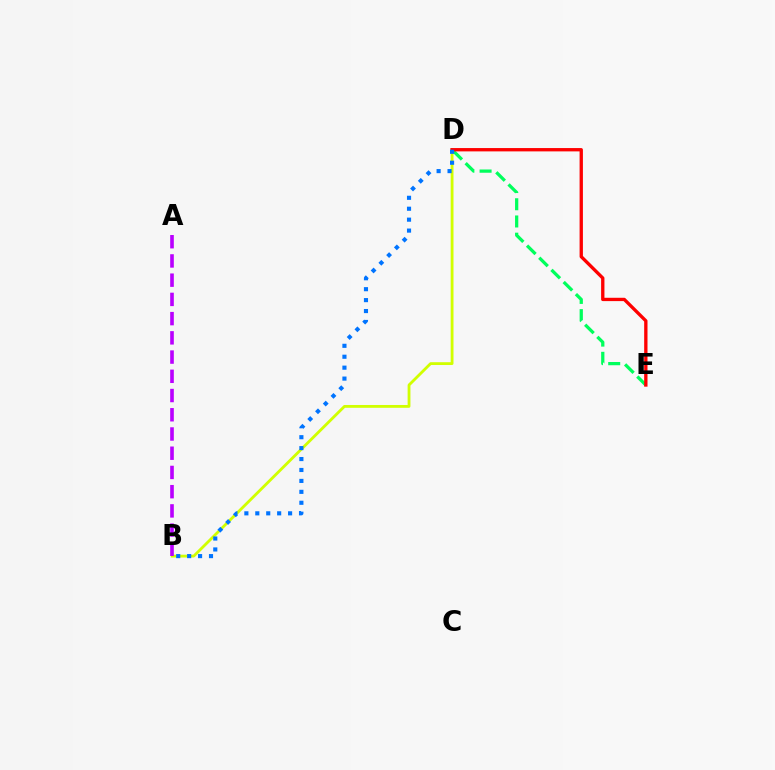{('B', 'D'): [{'color': '#d1ff00', 'line_style': 'solid', 'thickness': 2.03}, {'color': '#0074ff', 'line_style': 'dotted', 'thickness': 2.97}], ('D', 'E'): [{'color': '#00ff5c', 'line_style': 'dashed', 'thickness': 2.34}, {'color': '#ff0000', 'line_style': 'solid', 'thickness': 2.39}], ('A', 'B'): [{'color': '#b900ff', 'line_style': 'dashed', 'thickness': 2.61}]}